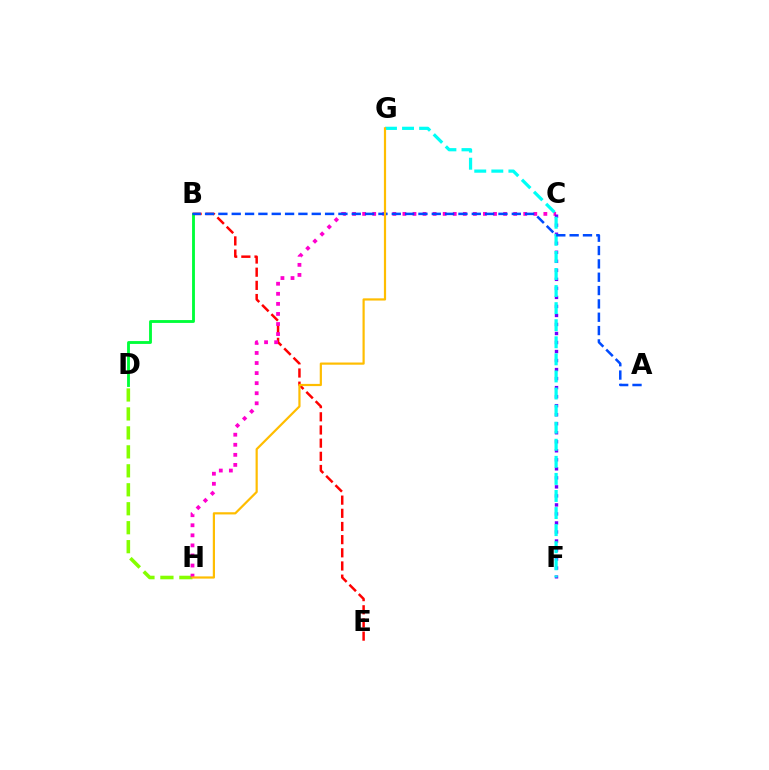{('D', 'H'): [{'color': '#84ff00', 'line_style': 'dashed', 'thickness': 2.58}], ('B', 'E'): [{'color': '#ff0000', 'line_style': 'dashed', 'thickness': 1.79}], ('C', 'H'): [{'color': '#ff00cf', 'line_style': 'dotted', 'thickness': 2.74}], ('C', 'F'): [{'color': '#7200ff', 'line_style': 'dotted', 'thickness': 2.45}], ('F', 'G'): [{'color': '#00fff6', 'line_style': 'dashed', 'thickness': 2.32}], ('B', 'D'): [{'color': '#00ff39', 'line_style': 'solid', 'thickness': 2.06}], ('A', 'B'): [{'color': '#004bff', 'line_style': 'dashed', 'thickness': 1.81}], ('G', 'H'): [{'color': '#ffbd00', 'line_style': 'solid', 'thickness': 1.59}]}